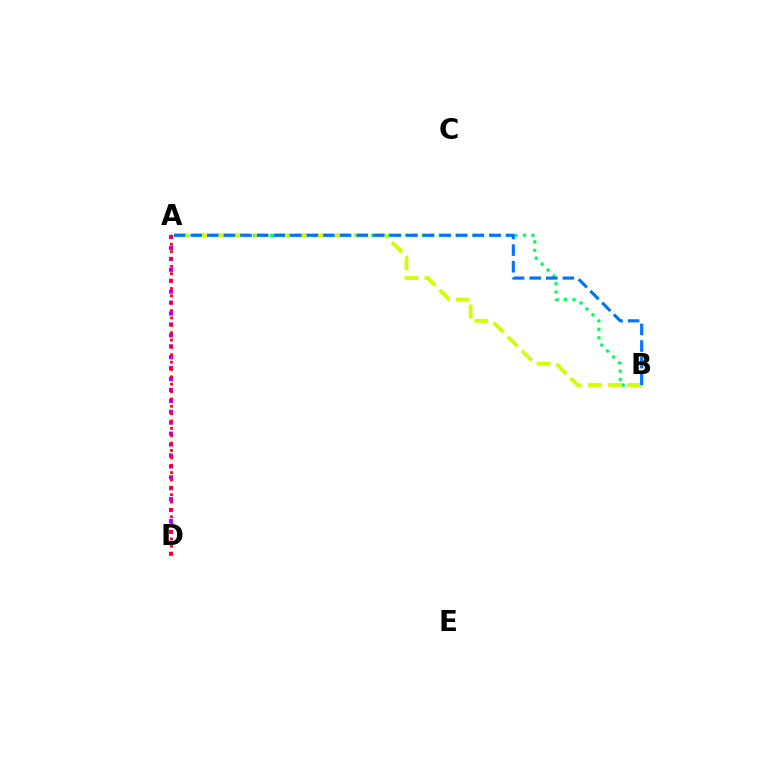{('A', 'B'): [{'color': '#00ff5c', 'line_style': 'dotted', 'thickness': 2.29}, {'color': '#d1ff00', 'line_style': 'dashed', 'thickness': 2.72}, {'color': '#0074ff', 'line_style': 'dashed', 'thickness': 2.25}], ('A', 'D'): [{'color': '#b900ff', 'line_style': 'dotted', 'thickness': 2.97}, {'color': '#ff0000', 'line_style': 'dotted', 'thickness': 2.0}]}